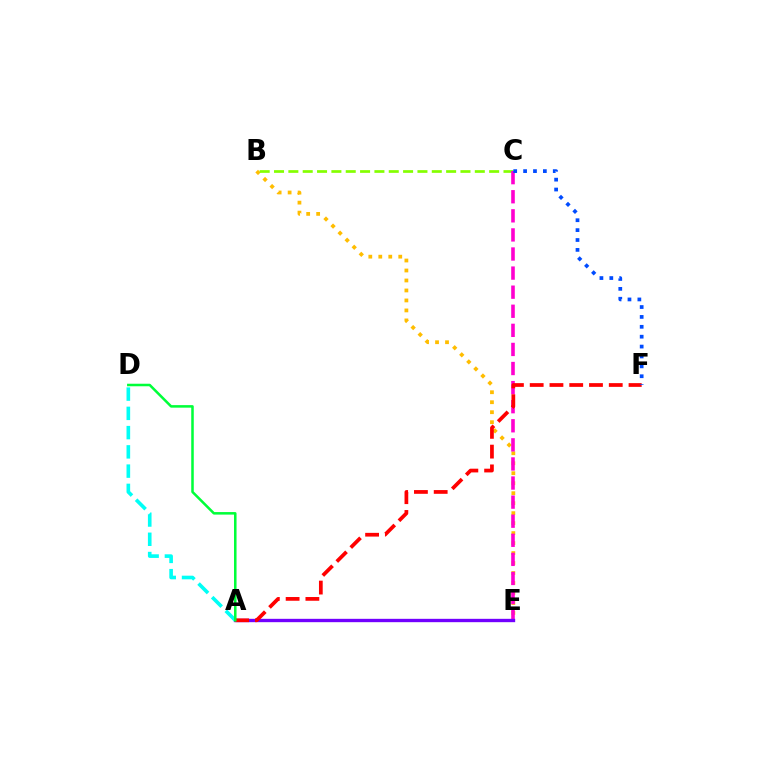{('B', 'E'): [{'color': '#ffbd00', 'line_style': 'dotted', 'thickness': 2.71}], ('B', 'C'): [{'color': '#84ff00', 'line_style': 'dashed', 'thickness': 1.95}], ('C', 'E'): [{'color': '#ff00cf', 'line_style': 'dashed', 'thickness': 2.59}], ('A', 'E'): [{'color': '#7200ff', 'line_style': 'solid', 'thickness': 2.41}], ('A', 'D'): [{'color': '#00fff6', 'line_style': 'dashed', 'thickness': 2.62}, {'color': '#00ff39', 'line_style': 'solid', 'thickness': 1.82}], ('A', 'F'): [{'color': '#ff0000', 'line_style': 'dashed', 'thickness': 2.69}], ('C', 'F'): [{'color': '#004bff', 'line_style': 'dotted', 'thickness': 2.69}]}